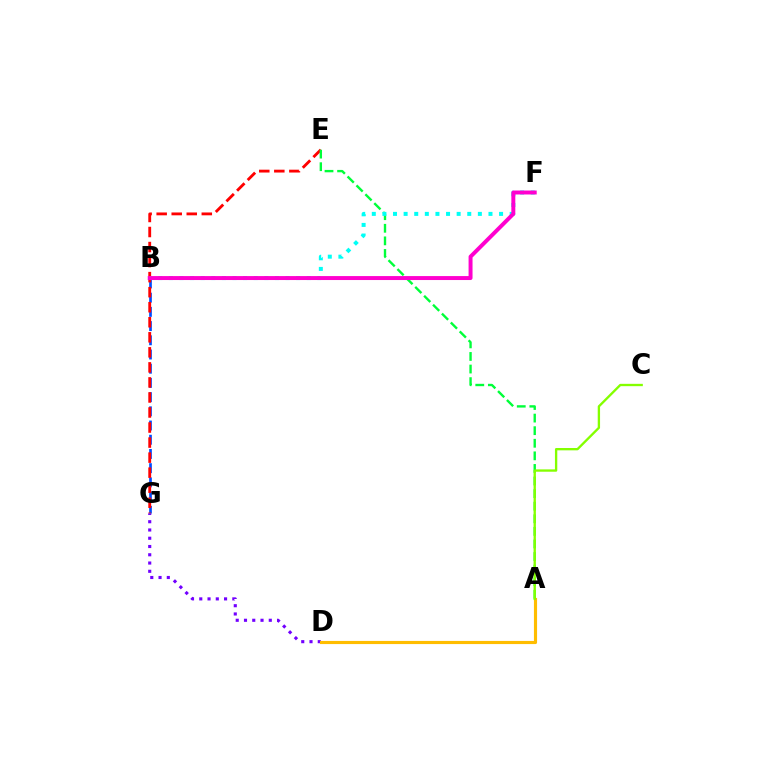{('D', 'G'): [{'color': '#7200ff', 'line_style': 'dotted', 'thickness': 2.25}], ('B', 'G'): [{'color': '#004bff', 'line_style': 'dashed', 'thickness': 1.93}], ('E', 'G'): [{'color': '#ff0000', 'line_style': 'dashed', 'thickness': 2.04}], ('A', 'D'): [{'color': '#ffbd00', 'line_style': 'solid', 'thickness': 2.26}], ('A', 'E'): [{'color': '#00ff39', 'line_style': 'dashed', 'thickness': 1.71}], ('A', 'C'): [{'color': '#84ff00', 'line_style': 'solid', 'thickness': 1.68}], ('B', 'F'): [{'color': '#00fff6', 'line_style': 'dotted', 'thickness': 2.88}, {'color': '#ff00cf', 'line_style': 'solid', 'thickness': 2.85}]}